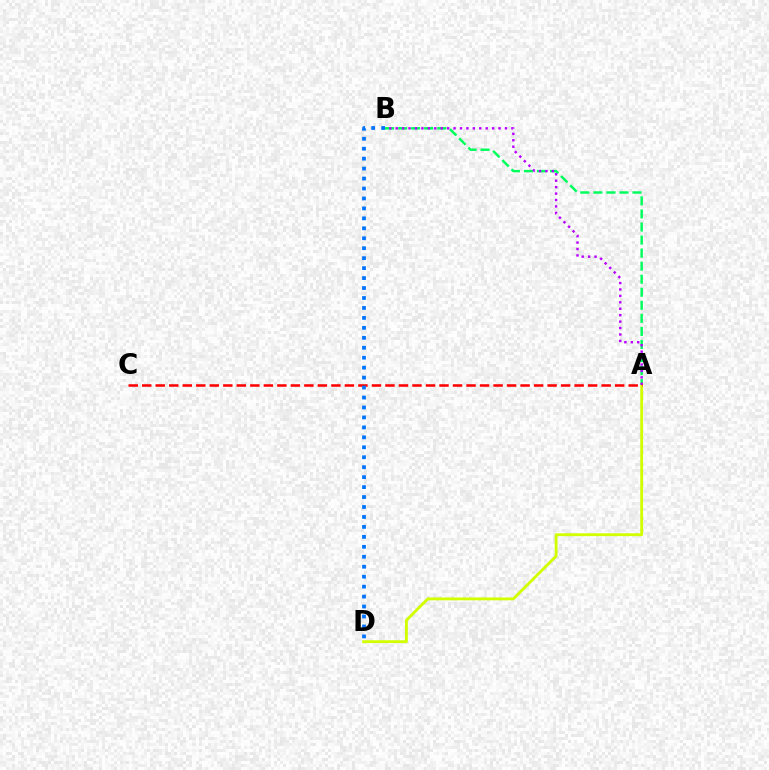{('A', 'B'): [{'color': '#00ff5c', 'line_style': 'dashed', 'thickness': 1.77}, {'color': '#b900ff', 'line_style': 'dotted', 'thickness': 1.75}], ('A', 'D'): [{'color': '#d1ff00', 'line_style': 'solid', 'thickness': 2.05}], ('A', 'C'): [{'color': '#ff0000', 'line_style': 'dashed', 'thickness': 1.84}], ('B', 'D'): [{'color': '#0074ff', 'line_style': 'dotted', 'thickness': 2.7}]}